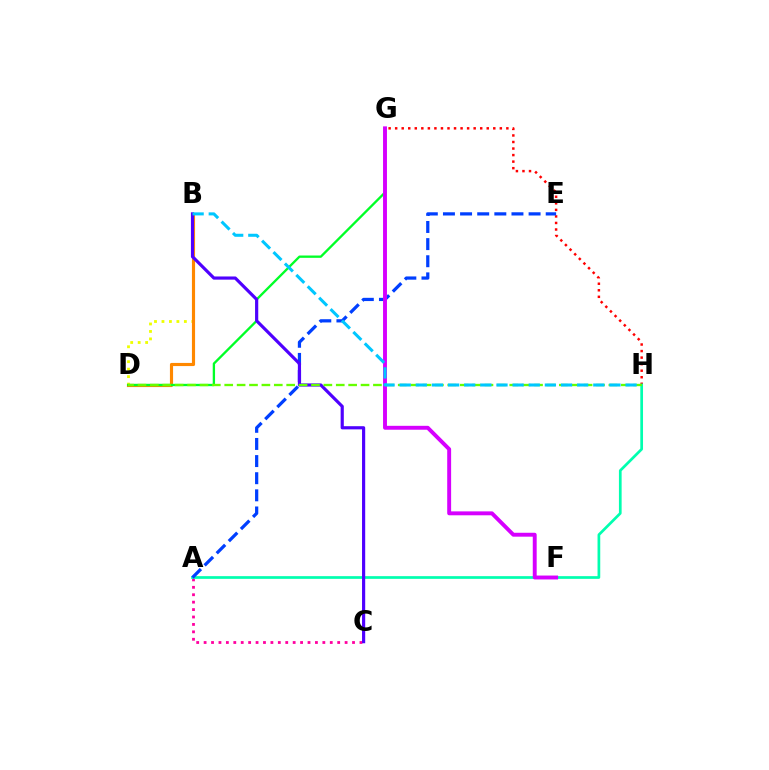{('G', 'H'): [{'color': '#ff0000', 'line_style': 'dotted', 'thickness': 1.78}], ('A', 'C'): [{'color': '#ff00a0', 'line_style': 'dotted', 'thickness': 2.02}], ('A', 'H'): [{'color': '#00ffaf', 'line_style': 'solid', 'thickness': 1.95}], ('B', 'D'): [{'color': '#eeff00', 'line_style': 'dotted', 'thickness': 2.03}, {'color': '#ff8800', 'line_style': 'solid', 'thickness': 2.26}], ('A', 'E'): [{'color': '#003fff', 'line_style': 'dashed', 'thickness': 2.33}], ('D', 'G'): [{'color': '#00ff27', 'line_style': 'solid', 'thickness': 1.67}], ('F', 'G'): [{'color': '#d600ff', 'line_style': 'solid', 'thickness': 2.81}], ('B', 'C'): [{'color': '#4f00ff', 'line_style': 'solid', 'thickness': 2.28}], ('D', 'H'): [{'color': '#66ff00', 'line_style': 'dashed', 'thickness': 1.68}], ('B', 'H'): [{'color': '#00c7ff', 'line_style': 'dashed', 'thickness': 2.19}]}